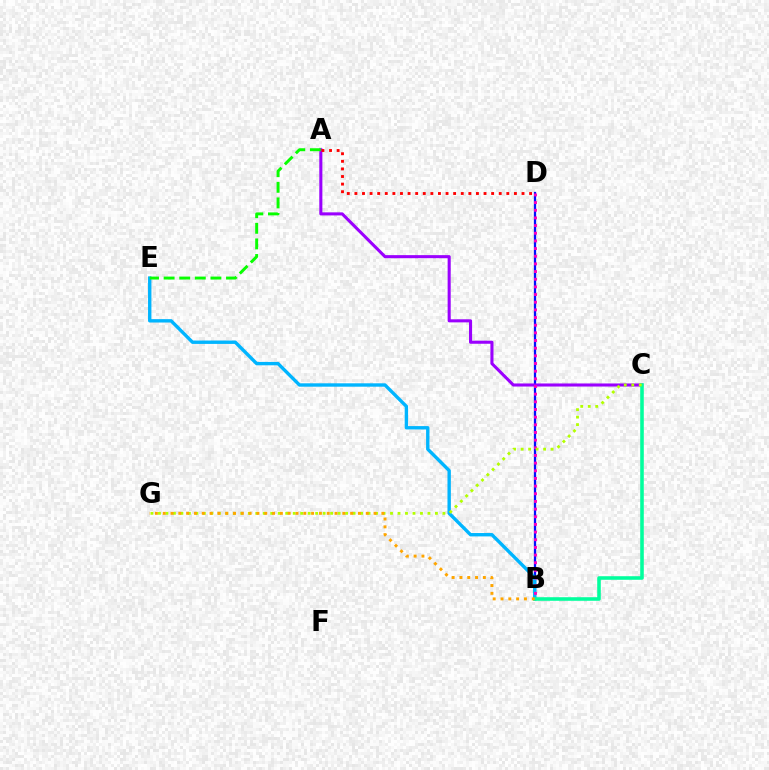{('B', 'D'): [{'color': '#0010ff', 'line_style': 'solid', 'thickness': 1.63}, {'color': '#ff00bd', 'line_style': 'dotted', 'thickness': 2.08}], ('A', 'C'): [{'color': '#9b00ff', 'line_style': 'solid', 'thickness': 2.21}], ('B', 'E'): [{'color': '#00b5ff', 'line_style': 'solid', 'thickness': 2.43}], ('B', 'C'): [{'color': '#00ff9d', 'line_style': 'solid', 'thickness': 2.57}], ('C', 'G'): [{'color': '#b3ff00', 'line_style': 'dotted', 'thickness': 2.03}], ('A', 'E'): [{'color': '#08ff00', 'line_style': 'dashed', 'thickness': 2.12}], ('A', 'D'): [{'color': '#ff0000', 'line_style': 'dotted', 'thickness': 2.06}], ('B', 'G'): [{'color': '#ffa500', 'line_style': 'dotted', 'thickness': 2.12}]}